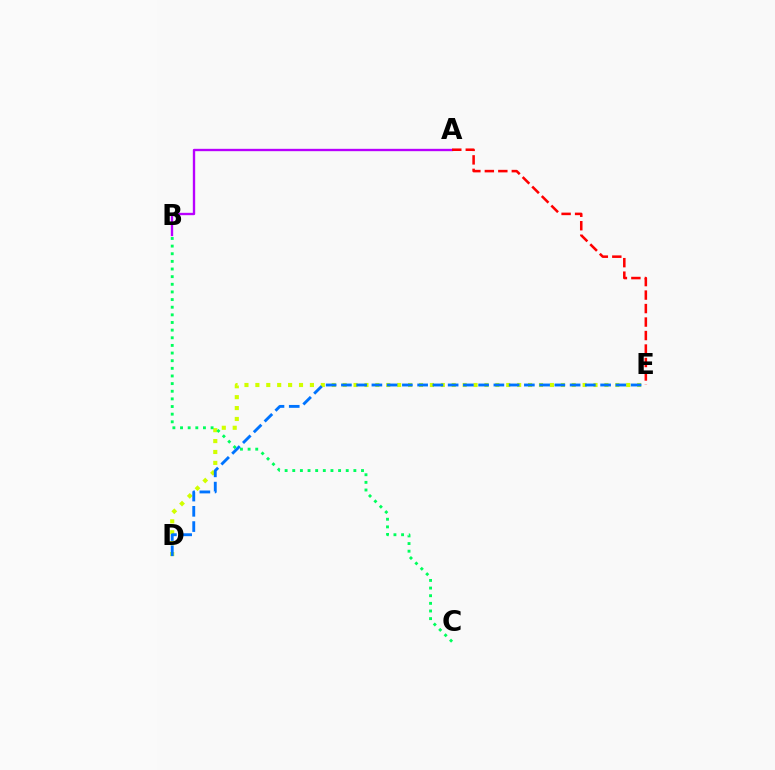{('D', 'E'): [{'color': '#d1ff00', 'line_style': 'dotted', 'thickness': 2.96}, {'color': '#0074ff', 'line_style': 'dashed', 'thickness': 2.07}], ('B', 'C'): [{'color': '#00ff5c', 'line_style': 'dotted', 'thickness': 2.08}], ('A', 'B'): [{'color': '#b900ff', 'line_style': 'solid', 'thickness': 1.7}], ('A', 'E'): [{'color': '#ff0000', 'line_style': 'dashed', 'thickness': 1.83}]}